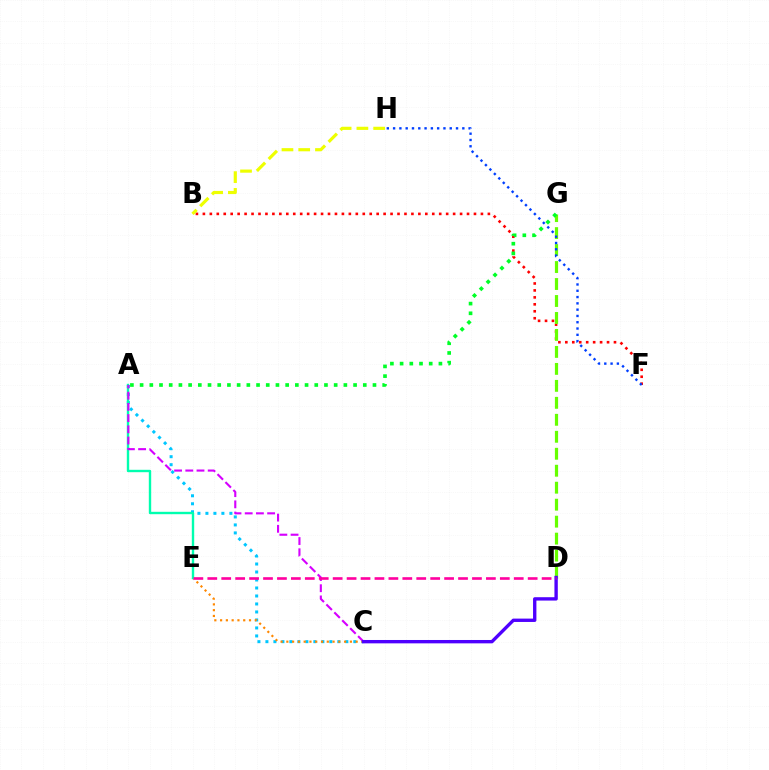{('B', 'F'): [{'color': '#ff0000', 'line_style': 'dotted', 'thickness': 1.89}], ('D', 'G'): [{'color': '#66ff00', 'line_style': 'dashed', 'thickness': 2.31}], ('A', 'C'): [{'color': '#00c7ff', 'line_style': 'dotted', 'thickness': 2.17}, {'color': '#d600ff', 'line_style': 'dashed', 'thickness': 1.52}], ('F', 'H'): [{'color': '#003fff', 'line_style': 'dotted', 'thickness': 1.71}], ('C', 'E'): [{'color': '#ff8800', 'line_style': 'dotted', 'thickness': 1.57}], ('A', 'E'): [{'color': '#00ffaf', 'line_style': 'solid', 'thickness': 1.72}], ('B', 'H'): [{'color': '#eeff00', 'line_style': 'dashed', 'thickness': 2.28}], ('C', 'D'): [{'color': '#4f00ff', 'line_style': 'solid', 'thickness': 2.42}], ('A', 'G'): [{'color': '#00ff27', 'line_style': 'dotted', 'thickness': 2.64}], ('D', 'E'): [{'color': '#ff00a0', 'line_style': 'dashed', 'thickness': 1.89}]}